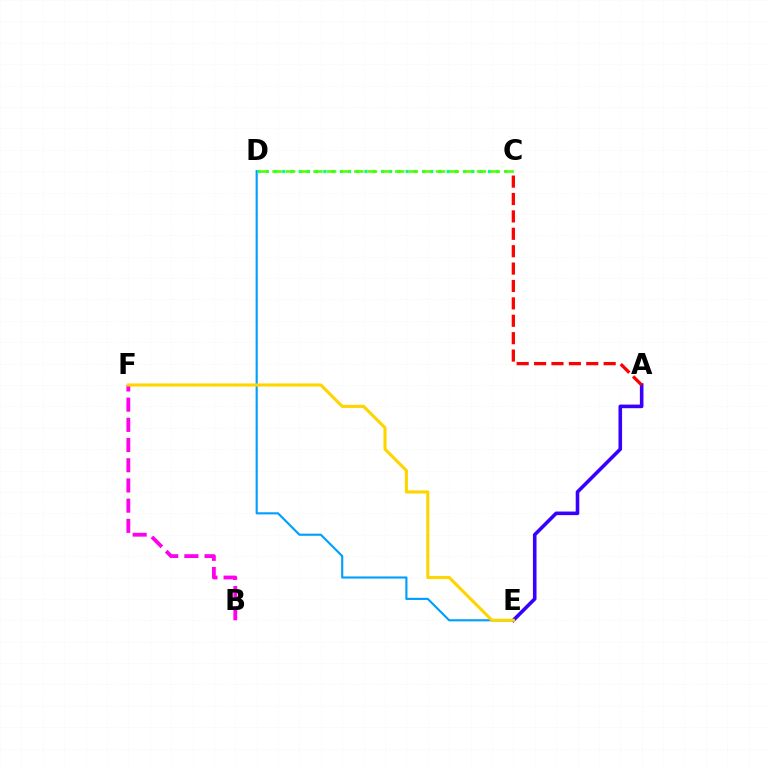{('B', 'F'): [{'color': '#ff00ed', 'line_style': 'dashed', 'thickness': 2.74}], ('A', 'E'): [{'color': '#3700ff', 'line_style': 'solid', 'thickness': 2.58}], ('D', 'E'): [{'color': '#009eff', 'line_style': 'solid', 'thickness': 1.53}], ('C', 'D'): [{'color': '#00ff86', 'line_style': 'dotted', 'thickness': 2.23}, {'color': '#4fff00', 'line_style': 'dashed', 'thickness': 1.85}], ('A', 'C'): [{'color': '#ff0000', 'line_style': 'dashed', 'thickness': 2.36}], ('E', 'F'): [{'color': '#ffd500', 'line_style': 'solid', 'thickness': 2.25}]}